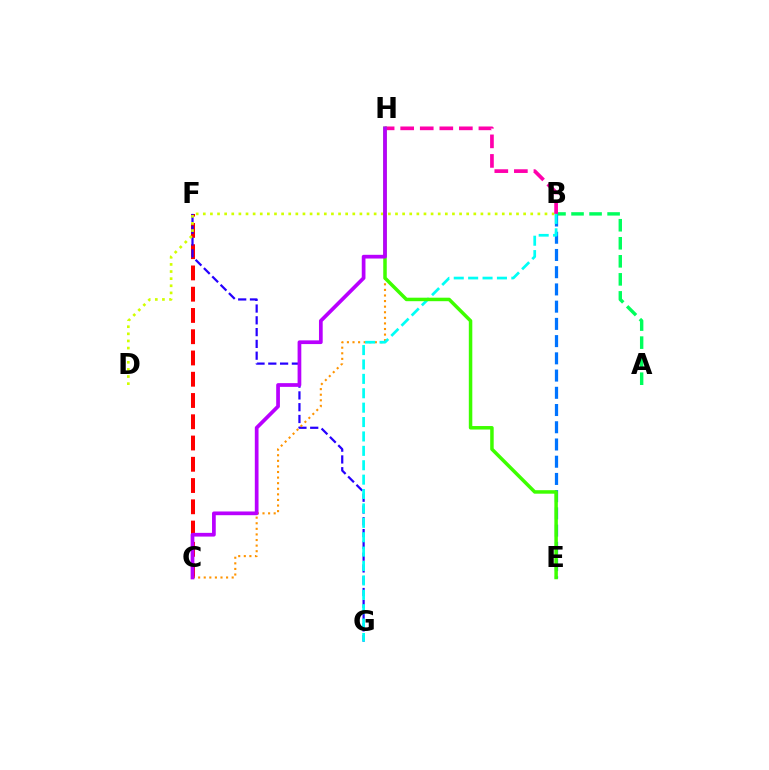{('C', 'F'): [{'color': '#ff0000', 'line_style': 'dashed', 'thickness': 2.89}], ('A', 'B'): [{'color': '#00ff5c', 'line_style': 'dashed', 'thickness': 2.45}], ('F', 'G'): [{'color': '#2500ff', 'line_style': 'dashed', 'thickness': 1.6}], ('B', 'E'): [{'color': '#0074ff', 'line_style': 'dashed', 'thickness': 2.34}], ('B', 'D'): [{'color': '#d1ff00', 'line_style': 'dotted', 'thickness': 1.93}], ('B', 'H'): [{'color': '#ff00ac', 'line_style': 'dashed', 'thickness': 2.66}], ('C', 'H'): [{'color': '#ff9400', 'line_style': 'dotted', 'thickness': 1.52}, {'color': '#b900ff', 'line_style': 'solid', 'thickness': 2.68}], ('B', 'G'): [{'color': '#00fff6', 'line_style': 'dashed', 'thickness': 1.96}], ('E', 'H'): [{'color': '#3dff00', 'line_style': 'solid', 'thickness': 2.52}]}